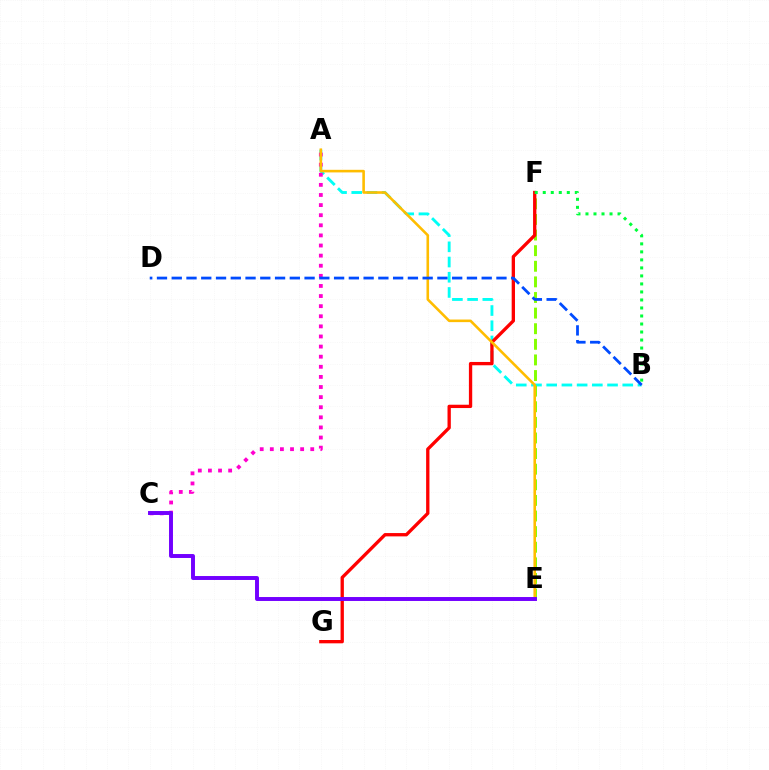{('A', 'B'): [{'color': '#00fff6', 'line_style': 'dashed', 'thickness': 2.07}], ('A', 'C'): [{'color': '#ff00cf', 'line_style': 'dotted', 'thickness': 2.75}], ('E', 'F'): [{'color': '#84ff00', 'line_style': 'dashed', 'thickness': 2.12}], ('F', 'G'): [{'color': '#ff0000', 'line_style': 'solid', 'thickness': 2.39}], ('A', 'E'): [{'color': '#ffbd00', 'line_style': 'solid', 'thickness': 1.87}], ('C', 'E'): [{'color': '#7200ff', 'line_style': 'solid', 'thickness': 2.84}], ('B', 'D'): [{'color': '#004bff', 'line_style': 'dashed', 'thickness': 2.01}], ('B', 'F'): [{'color': '#00ff39', 'line_style': 'dotted', 'thickness': 2.18}]}